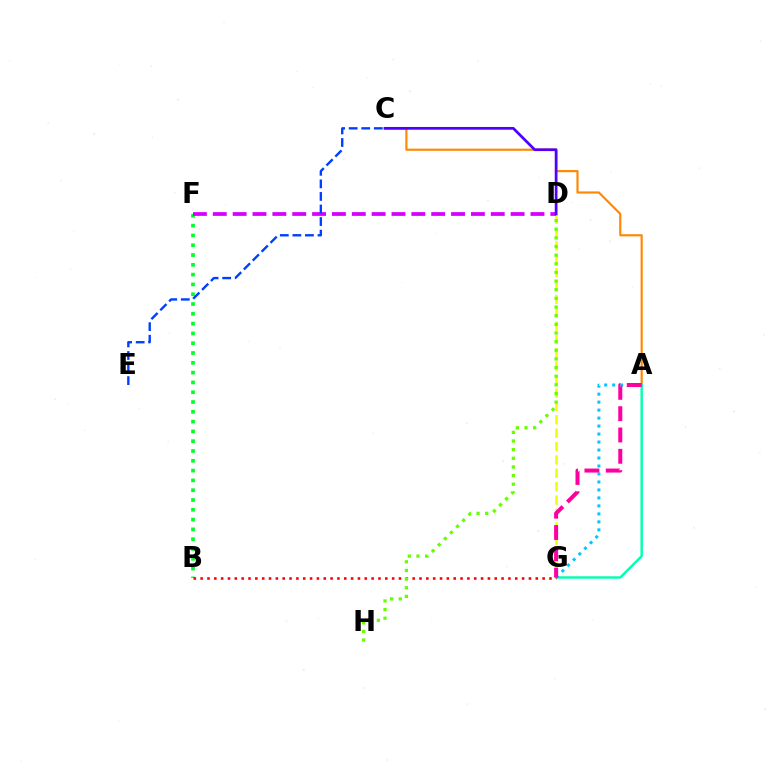{('D', 'G'): [{'color': '#eeff00', 'line_style': 'dashed', 'thickness': 1.82}], ('A', 'C'): [{'color': '#ff8800', 'line_style': 'solid', 'thickness': 1.56}], ('A', 'G'): [{'color': '#00ffaf', 'line_style': 'solid', 'thickness': 1.74}, {'color': '#00c7ff', 'line_style': 'dotted', 'thickness': 2.17}, {'color': '#ff00a0', 'line_style': 'dashed', 'thickness': 2.9}], ('B', 'F'): [{'color': '#00ff27', 'line_style': 'dotted', 'thickness': 2.66}], ('D', 'F'): [{'color': '#d600ff', 'line_style': 'dashed', 'thickness': 2.7}], ('B', 'G'): [{'color': '#ff0000', 'line_style': 'dotted', 'thickness': 1.86}], ('C', 'D'): [{'color': '#4f00ff', 'line_style': 'solid', 'thickness': 1.97}], ('D', 'H'): [{'color': '#66ff00', 'line_style': 'dotted', 'thickness': 2.35}], ('C', 'E'): [{'color': '#003fff', 'line_style': 'dashed', 'thickness': 1.71}]}